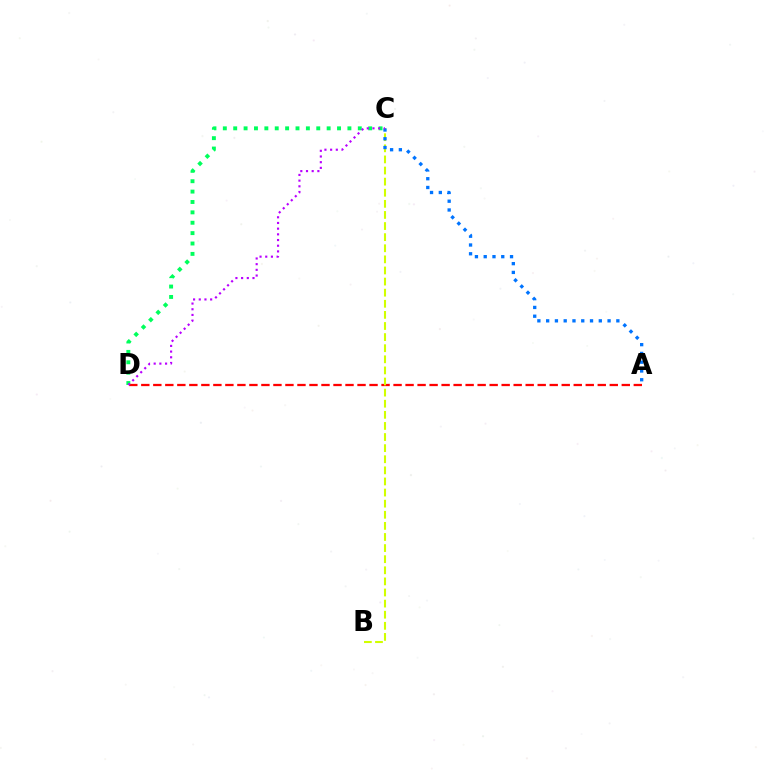{('C', 'D'): [{'color': '#00ff5c', 'line_style': 'dotted', 'thickness': 2.82}, {'color': '#b900ff', 'line_style': 'dotted', 'thickness': 1.55}], ('A', 'D'): [{'color': '#ff0000', 'line_style': 'dashed', 'thickness': 1.63}], ('B', 'C'): [{'color': '#d1ff00', 'line_style': 'dashed', 'thickness': 1.51}], ('A', 'C'): [{'color': '#0074ff', 'line_style': 'dotted', 'thickness': 2.38}]}